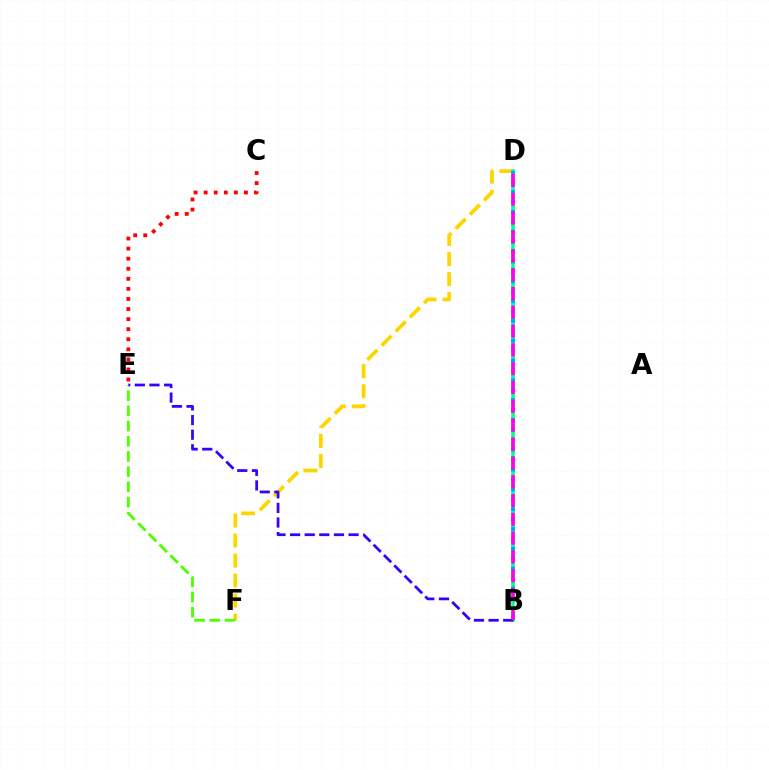{('D', 'F'): [{'color': '#ffd500', 'line_style': 'dashed', 'thickness': 2.72}], ('E', 'F'): [{'color': '#4fff00', 'line_style': 'dashed', 'thickness': 2.06}], ('B', 'D'): [{'color': '#00ff86', 'line_style': 'solid', 'thickness': 2.57}, {'color': '#009eff', 'line_style': 'dotted', 'thickness': 2.69}, {'color': '#ff00ed', 'line_style': 'dashed', 'thickness': 2.56}], ('B', 'E'): [{'color': '#3700ff', 'line_style': 'dashed', 'thickness': 1.99}], ('C', 'E'): [{'color': '#ff0000', 'line_style': 'dotted', 'thickness': 2.74}]}